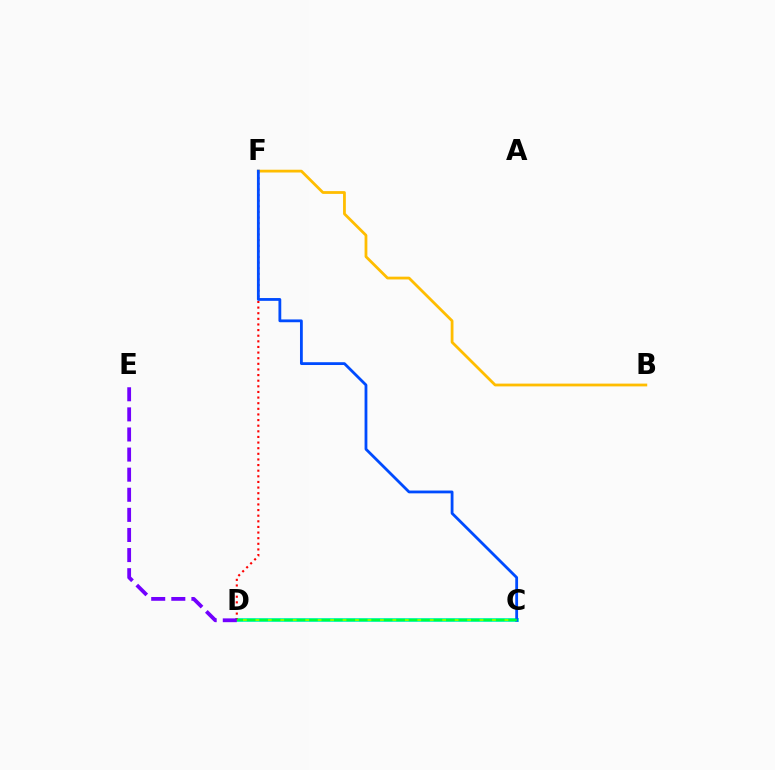{('C', 'D'): [{'color': '#ff00cf', 'line_style': 'solid', 'thickness': 2.68}, {'color': '#00fff6', 'line_style': 'solid', 'thickness': 2.81}, {'color': '#84ff00', 'line_style': 'solid', 'thickness': 1.73}, {'color': '#00ff39', 'line_style': 'dashed', 'thickness': 1.69}], ('D', 'F'): [{'color': '#ff0000', 'line_style': 'dotted', 'thickness': 1.53}], ('B', 'F'): [{'color': '#ffbd00', 'line_style': 'solid', 'thickness': 2.0}], ('C', 'F'): [{'color': '#004bff', 'line_style': 'solid', 'thickness': 2.01}], ('D', 'E'): [{'color': '#7200ff', 'line_style': 'dashed', 'thickness': 2.73}]}